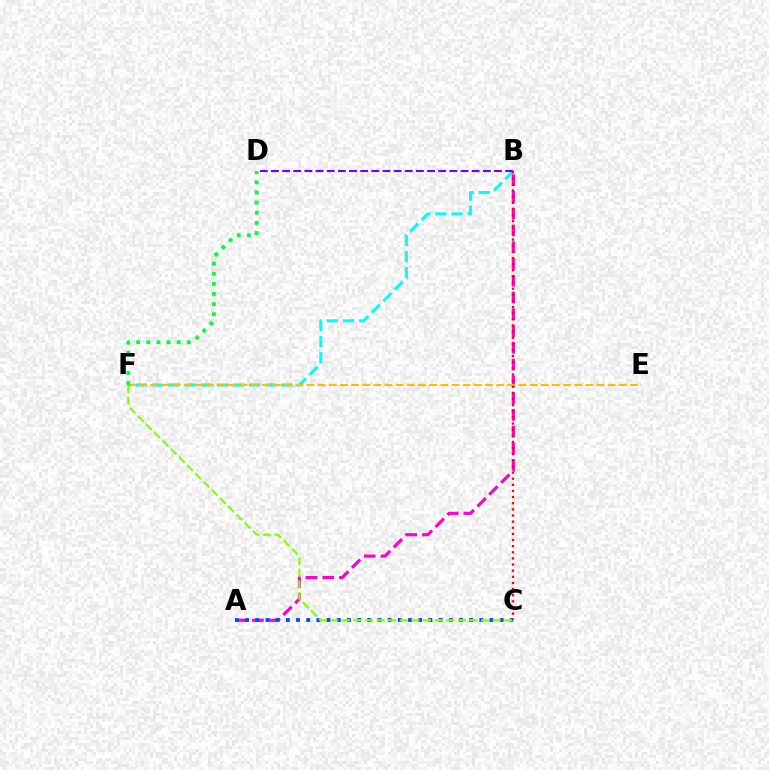{('A', 'B'): [{'color': '#ff00cf', 'line_style': 'dashed', 'thickness': 2.28}], ('B', 'F'): [{'color': '#00fff6', 'line_style': 'dashed', 'thickness': 2.2}], ('A', 'C'): [{'color': '#004bff', 'line_style': 'dotted', 'thickness': 2.77}], ('C', 'F'): [{'color': '#84ff00', 'line_style': 'dashed', 'thickness': 1.58}], ('E', 'F'): [{'color': '#ffbd00', 'line_style': 'dashed', 'thickness': 1.52}], ('B', 'D'): [{'color': '#7200ff', 'line_style': 'dashed', 'thickness': 1.51}], ('D', 'F'): [{'color': '#00ff39', 'line_style': 'dotted', 'thickness': 2.75}], ('B', 'C'): [{'color': '#ff0000', 'line_style': 'dotted', 'thickness': 1.67}]}